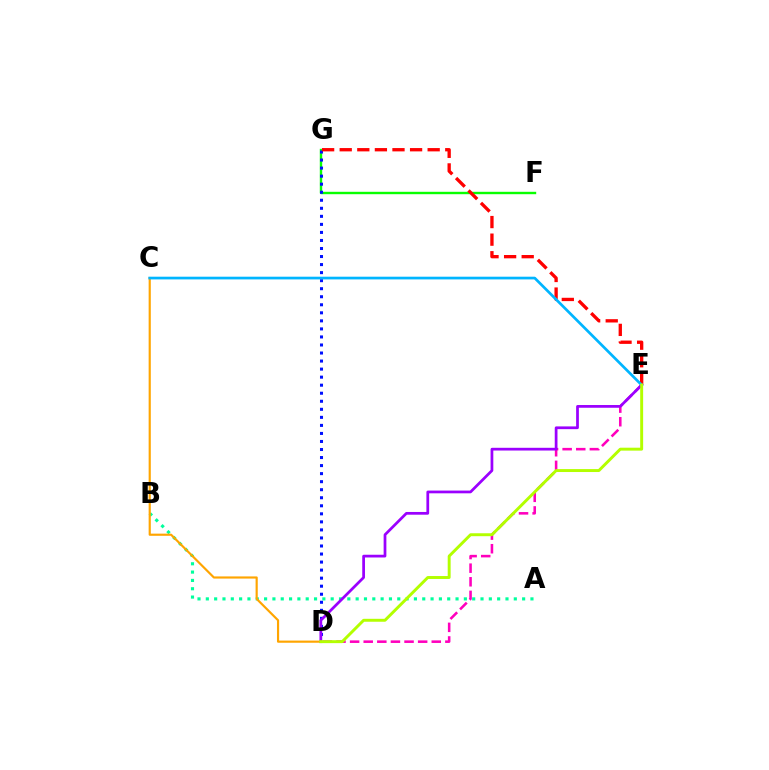{('F', 'G'): [{'color': '#08ff00', 'line_style': 'solid', 'thickness': 1.73}], ('D', 'G'): [{'color': '#0010ff', 'line_style': 'dotted', 'thickness': 2.18}], ('A', 'B'): [{'color': '#00ff9d', 'line_style': 'dotted', 'thickness': 2.26}], ('D', 'E'): [{'color': '#ff00bd', 'line_style': 'dashed', 'thickness': 1.85}, {'color': '#9b00ff', 'line_style': 'solid', 'thickness': 1.97}, {'color': '#b3ff00', 'line_style': 'solid', 'thickness': 2.11}], ('E', 'G'): [{'color': '#ff0000', 'line_style': 'dashed', 'thickness': 2.39}], ('C', 'D'): [{'color': '#ffa500', 'line_style': 'solid', 'thickness': 1.56}], ('C', 'E'): [{'color': '#00b5ff', 'line_style': 'solid', 'thickness': 1.95}]}